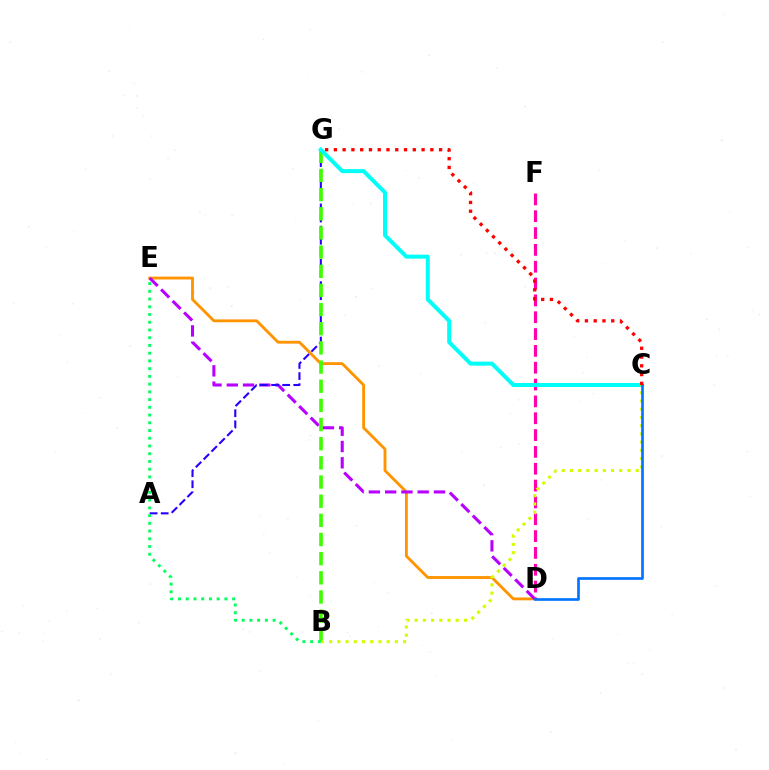{('D', 'E'): [{'color': '#ff9400', 'line_style': 'solid', 'thickness': 2.05}, {'color': '#b900ff', 'line_style': 'dashed', 'thickness': 2.21}], ('D', 'F'): [{'color': '#ff00ac', 'line_style': 'dashed', 'thickness': 2.29}], ('A', 'G'): [{'color': '#2500ff', 'line_style': 'dashed', 'thickness': 1.51}], ('B', 'G'): [{'color': '#3dff00', 'line_style': 'dashed', 'thickness': 2.6}], ('C', 'G'): [{'color': '#00fff6', 'line_style': 'solid', 'thickness': 2.87}, {'color': '#ff0000', 'line_style': 'dotted', 'thickness': 2.38}], ('B', 'C'): [{'color': '#d1ff00', 'line_style': 'dotted', 'thickness': 2.23}], ('B', 'E'): [{'color': '#00ff5c', 'line_style': 'dotted', 'thickness': 2.1}], ('C', 'D'): [{'color': '#0074ff', 'line_style': 'solid', 'thickness': 1.91}]}